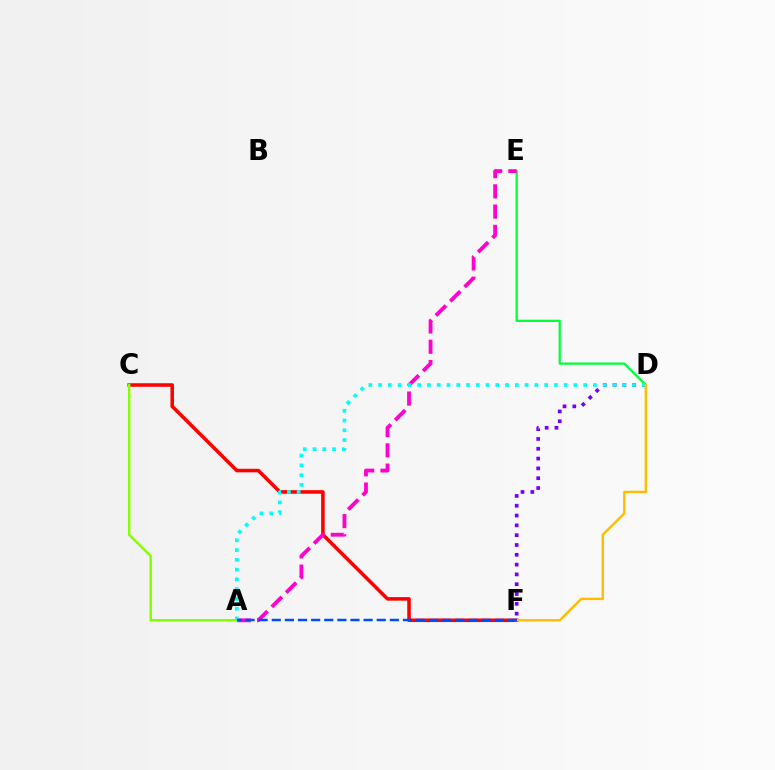{('C', 'F'): [{'color': '#ff0000', 'line_style': 'solid', 'thickness': 2.55}], ('D', 'F'): [{'color': '#7200ff', 'line_style': 'dotted', 'thickness': 2.67}, {'color': '#ffbd00', 'line_style': 'solid', 'thickness': 1.73}], ('D', 'E'): [{'color': '#00ff39', 'line_style': 'solid', 'thickness': 1.62}], ('A', 'E'): [{'color': '#ff00cf', 'line_style': 'dashed', 'thickness': 2.75}], ('A', 'C'): [{'color': '#84ff00', 'line_style': 'solid', 'thickness': 1.77}], ('A', 'D'): [{'color': '#00fff6', 'line_style': 'dotted', 'thickness': 2.65}], ('A', 'F'): [{'color': '#004bff', 'line_style': 'dashed', 'thickness': 1.78}]}